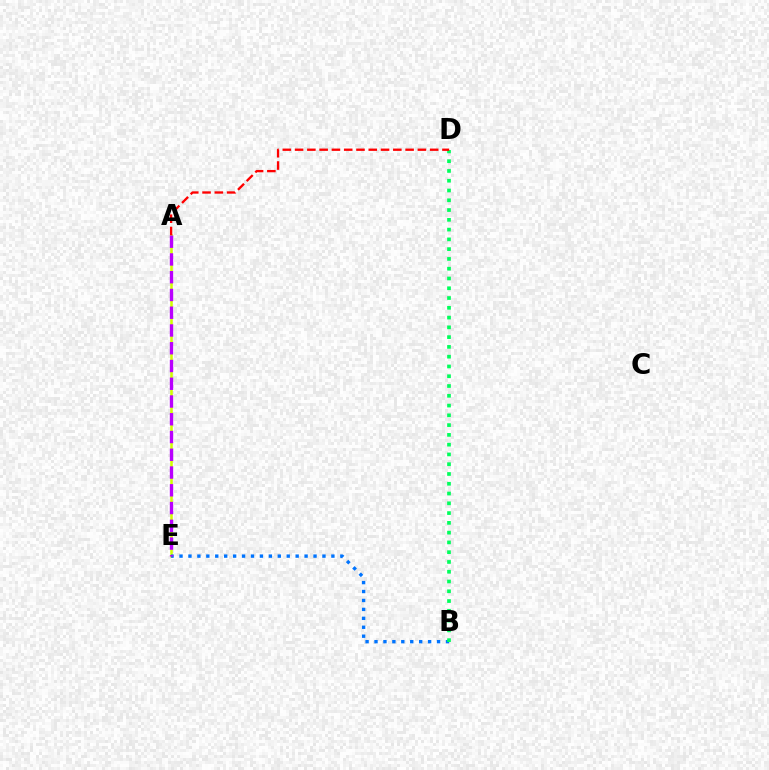{('A', 'E'): [{'color': '#d1ff00', 'line_style': 'solid', 'thickness': 1.84}, {'color': '#b900ff', 'line_style': 'dashed', 'thickness': 2.41}], ('B', 'E'): [{'color': '#0074ff', 'line_style': 'dotted', 'thickness': 2.43}], ('B', 'D'): [{'color': '#00ff5c', 'line_style': 'dotted', 'thickness': 2.66}], ('A', 'D'): [{'color': '#ff0000', 'line_style': 'dashed', 'thickness': 1.67}]}